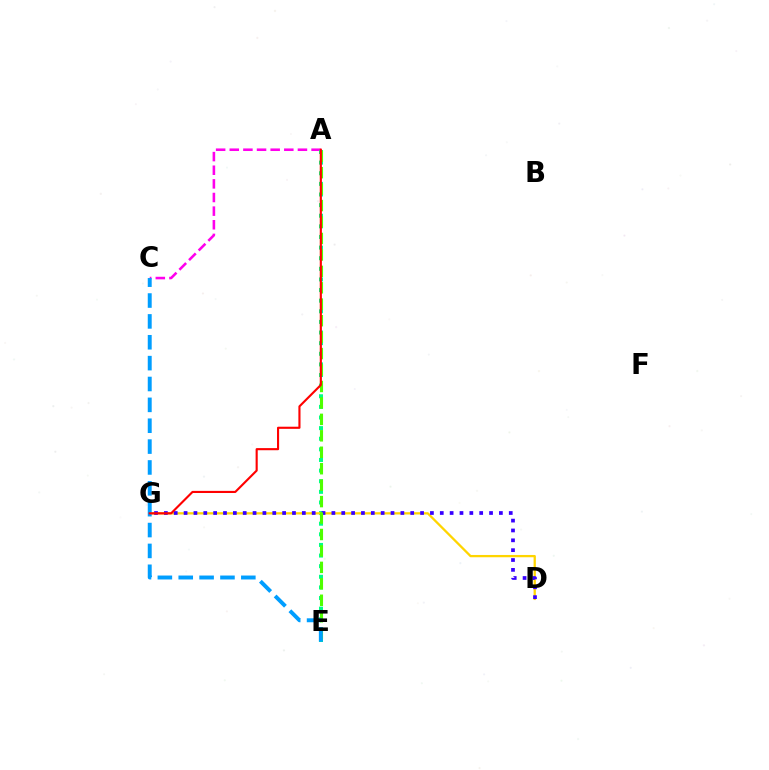{('A', 'C'): [{'color': '#ff00ed', 'line_style': 'dashed', 'thickness': 1.85}], ('A', 'E'): [{'color': '#00ff86', 'line_style': 'dotted', 'thickness': 2.89}, {'color': '#4fff00', 'line_style': 'dashed', 'thickness': 2.23}], ('D', 'G'): [{'color': '#ffd500', 'line_style': 'solid', 'thickness': 1.64}, {'color': '#3700ff', 'line_style': 'dotted', 'thickness': 2.68}], ('C', 'E'): [{'color': '#009eff', 'line_style': 'dashed', 'thickness': 2.83}], ('A', 'G'): [{'color': '#ff0000', 'line_style': 'solid', 'thickness': 1.53}]}